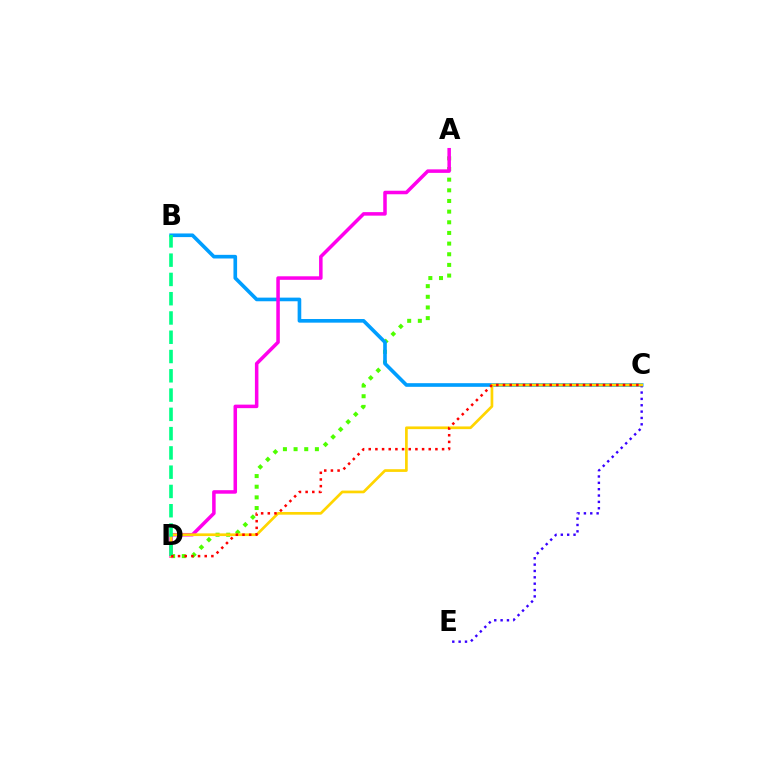{('A', 'D'): [{'color': '#4fff00', 'line_style': 'dotted', 'thickness': 2.9}, {'color': '#ff00ed', 'line_style': 'solid', 'thickness': 2.53}], ('B', 'C'): [{'color': '#009eff', 'line_style': 'solid', 'thickness': 2.62}], ('C', 'E'): [{'color': '#3700ff', 'line_style': 'dotted', 'thickness': 1.73}], ('C', 'D'): [{'color': '#ffd500', 'line_style': 'solid', 'thickness': 1.94}, {'color': '#ff0000', 'line_style': 'dotted', 'thickness': 1.81}], ('B', 'D'): [{'color': '#00ff86', 'line_style': 'dashed', 'thickness': 2.62}]}